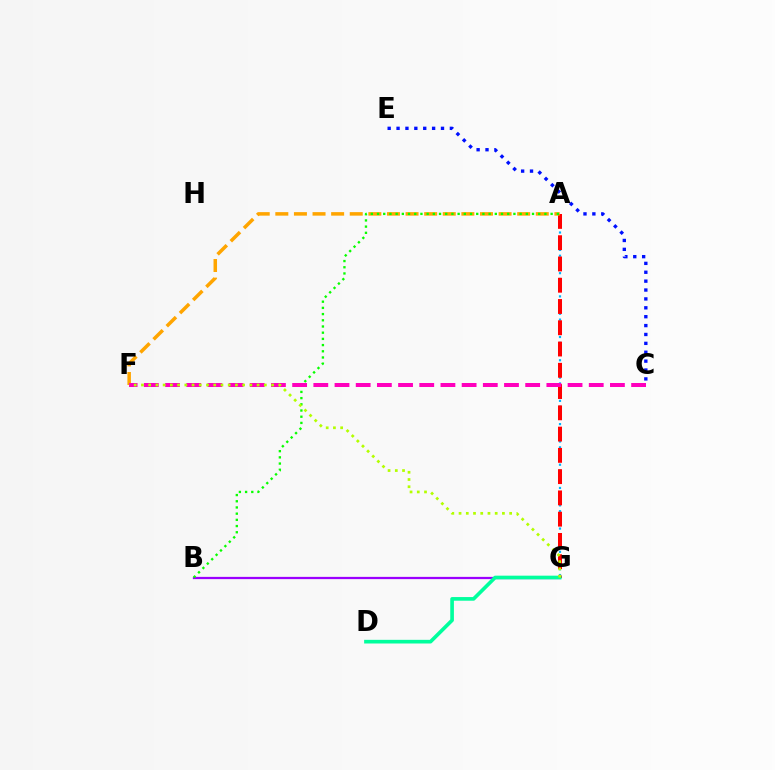{('A', 'G'): [{'color': '#00b5ff', 'line_style': 'dotted', 'thickness': 1.58}, {'color': '#ff0000', 'line_style': 'dashed', 'thickness': 2.89}], ('B', 'G'): [{'color': '#9b00ff', 'line_style': 'solid', 'thickness': 1.62}], ('D', 'G'): [{'color': '#00ff9d', 'line_style': 'solid', 'thickness': 2.63}], ('C', 'E'): [{'color': '#0010ff', 'line_style': 'dotted', 'thickness': 2.41}], ('A', 'F'): [{'color': '#ffa500', 'line_style': 'dashed', 'thickness': 2.53}], ('A', 'B'): [{'color': '#08ff00', 'line_style': 'dotted', 'thickness': 1.68}], ('C', 'F'): [{'color': '#ff00bd', 'line_style': 'dashed', 'thickness': 2.88}], ('F', 'G'): [{'color': '#b3ff00', 'line_style': 'dotted', 'thickness': 1.96}]}